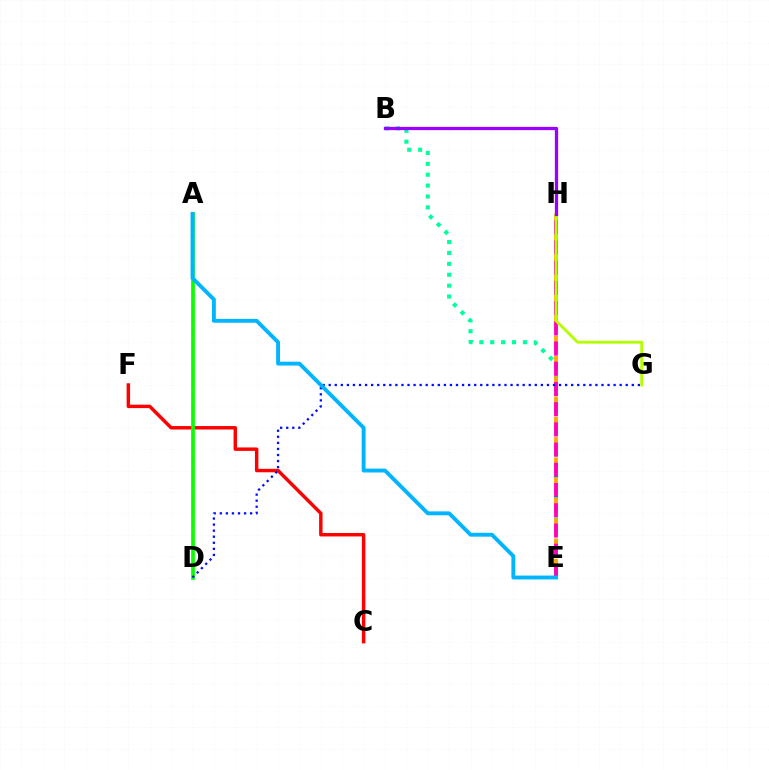{('C', 'F'): [{'color': '#ff0000', 'line_style': 'solid', 'thickness': 2.48}], ('B', 'E'): [{'color': '#00ff9d', 'line_style': 'dotted', 'thickness': 2.96}], ('E', 'H'): [{'color': '#ffa500', 'line_style': 'dashed', 'thickness': 2.76}, {'color': '#ff00bd', 'line_style': 'dashed', 'thickness': 2.75}], ('G', 'H'): [{'color': '#b3ff00', 'line_style': 'solid', 'thickness': 2.04}], ('B', 'H'): [{'color': '#9b00ff', 'line_style': 'solid', 'thickness': 2.36}], ('A', 'D'): [{'color': '#08ff00', 'line_style': 'solid', 'thickness': 2.66}], ('D', 'G'): [{'color': '#0010ff', 'line_style': 'dotted', 'thickness': 1.65}], ('A', 'E'): [{'color': '#00b5ff', 'line_style': 'solid', 'thickness': 2.79}]}